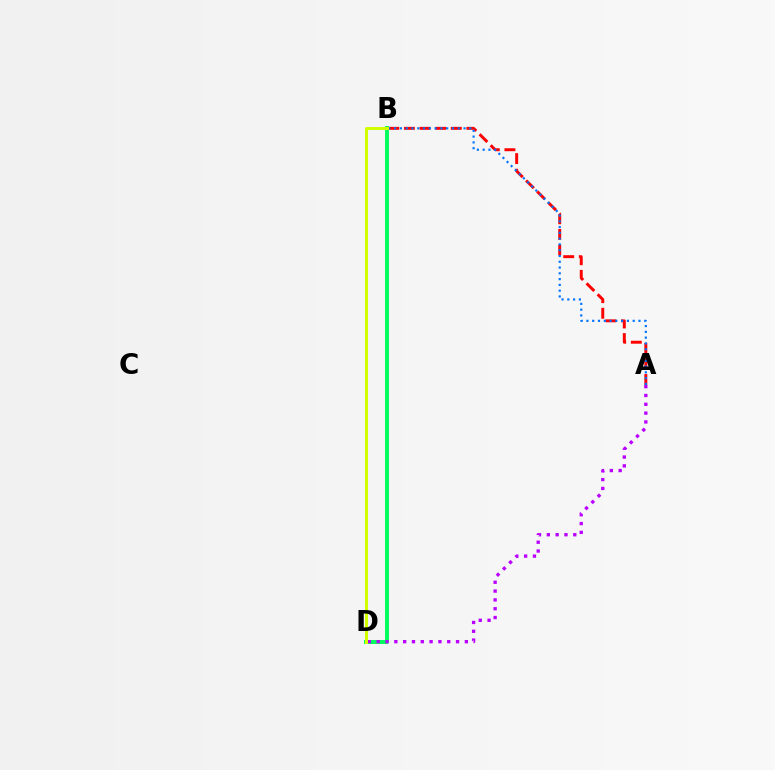{('B', 'D'): [{'color': '#00ff5c', 'line_style': 'solid', 'thickness': 2.85}, {'color': '#d1ff00', 'line_style': 'solid', 'thickness': 2.17}], ('A', 'B'): [{'color': '#ff0000', 'line_style': 'dashed', 'thickness': 2.12}, {'color': '#0074ff', 'line_style': 'dotted', 'thickness': 1.57}], ('A', 'D'): [{'color': '#b900ff', 'line_style': 'dotted', 'thickness': 2.4}]}